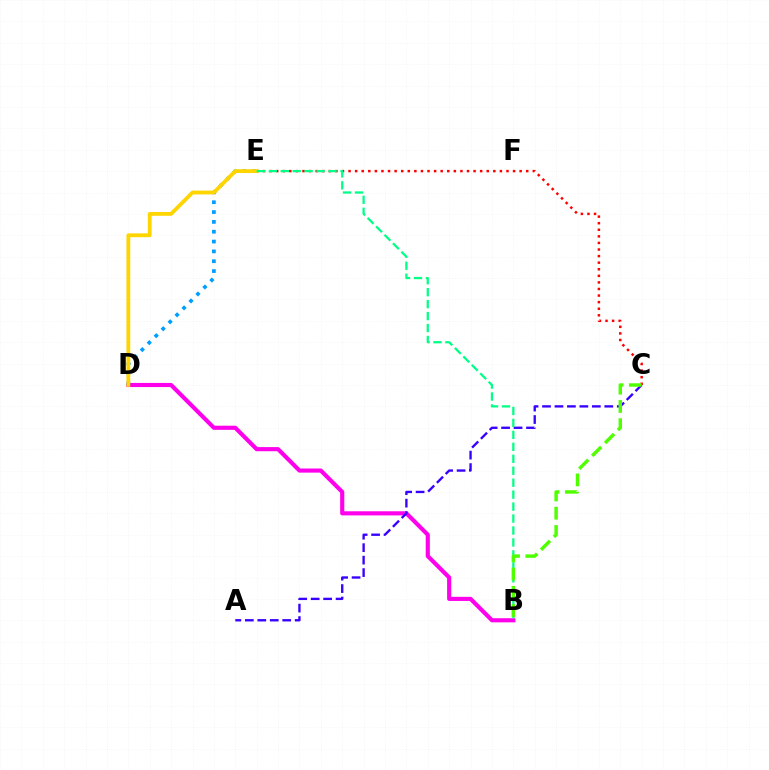{('B', 'D'): [{'color': '#ff00ed', 'line_style': 'solid', 'thickness': 2.97}], ('D', 'E'): [{'color': '#009eff', 'line_style': 'dotted', 'thickness': 2.67}, {'color': '#ffd500', 'line_style': 'solid', 'thickness': 2.75}], ('A', 'C'): [{'color': '#3700ff', 'line_style': 'dashed', 'thickness': 1.69}], ('C', 'E'): [{'color': '#ff0000', 'line_style': 'dotted', 'thickness': 1.79}], ('B', 'E'): [{'color': '#00ff86', 'line_style': 'dashed', 'thickness': 1.62}], ('B', 'C'): [{'color': '#4fff00', 'line_style': 'dashed', 'thickness': 2.48}]}